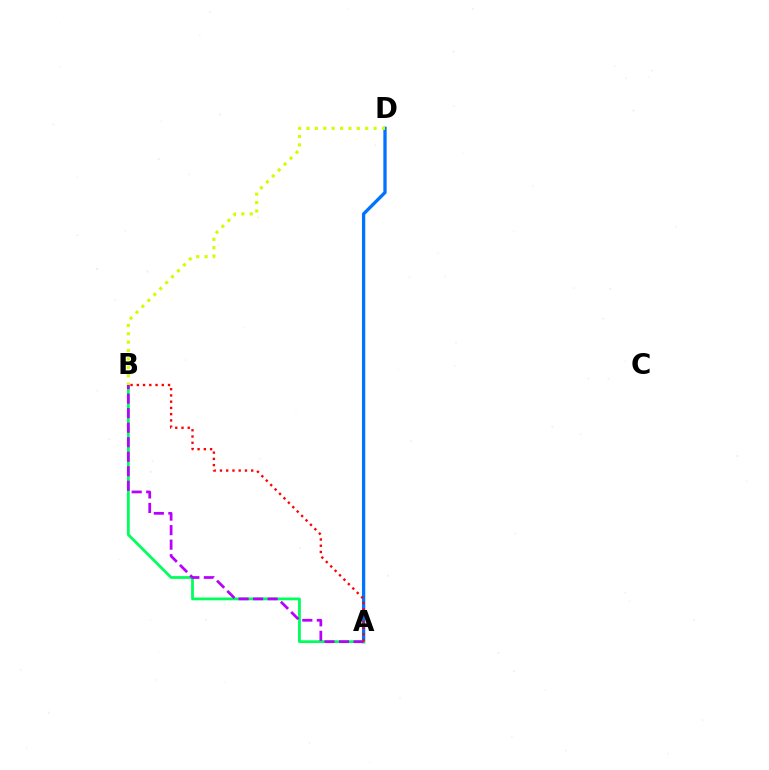{('A', 'D'): [{'color': '#0074ff', 'line_style': 'solid', 'thickness': 2.38}], ('A', 'B'): [{'color': '#00ff5c', 'line_style': 'solid', 'thickness': 2.01}, {'color': '#b900ff', 'line_style': 'dashed', 'thickness': 1.97}, {'color': '#ff0000', 'line_style': 'dotted', 'thickness': 1.7}], ('B', 'D'): [{'color': '#d1ff00', 'line_style': 'dotted', 'thickness': 2.28}]}